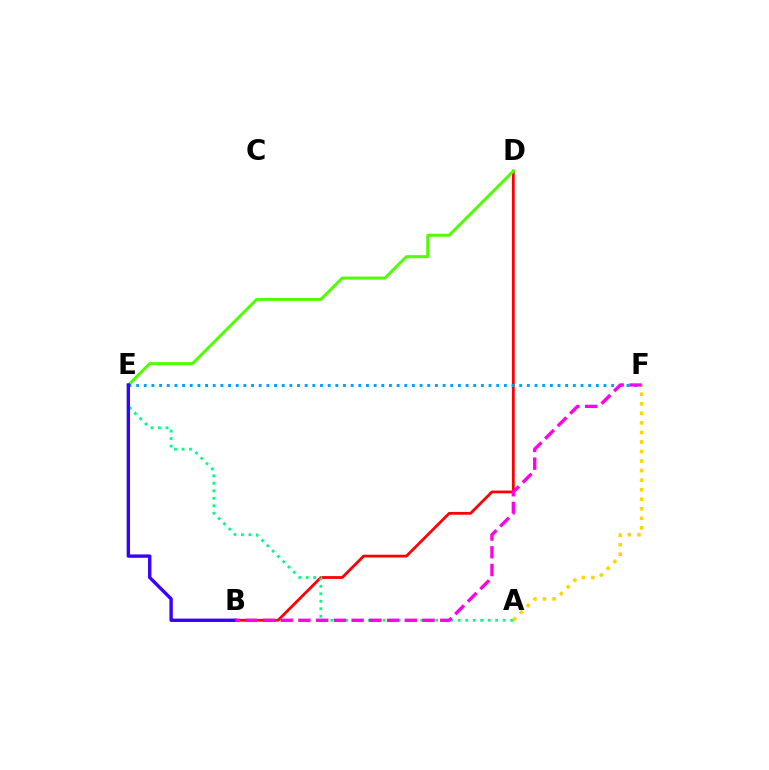{('B', 'D'): [{'color': '#ff0000', 'line_style': 'solid', 'thickness': 2.0}], ('A', 'E'): [{'color': '#00ff86', 'line_style': 'dotted', 'thickness': 2.04}], ('D', 'E'): [{'color': '#4fff00', 'line_style': 'solid', 'thickness': 2.15}], ('E', 'F'): [{'color': '#009eff', 'line_style': 'dotted', 'thickness': 2.08}], ('B', 'E'): [{'color': '#3700ff', 'line_style': 'solid', 'thickness': 2.43}], ('A', 'F'): [{'color': '#ffd500', 'line_style': 'dotted', 'thickness': 2.59}], ('B', 'F'): [{'color': '#ff00ed', 'line_style': 'dashed', 'thickness': 2.41}]}